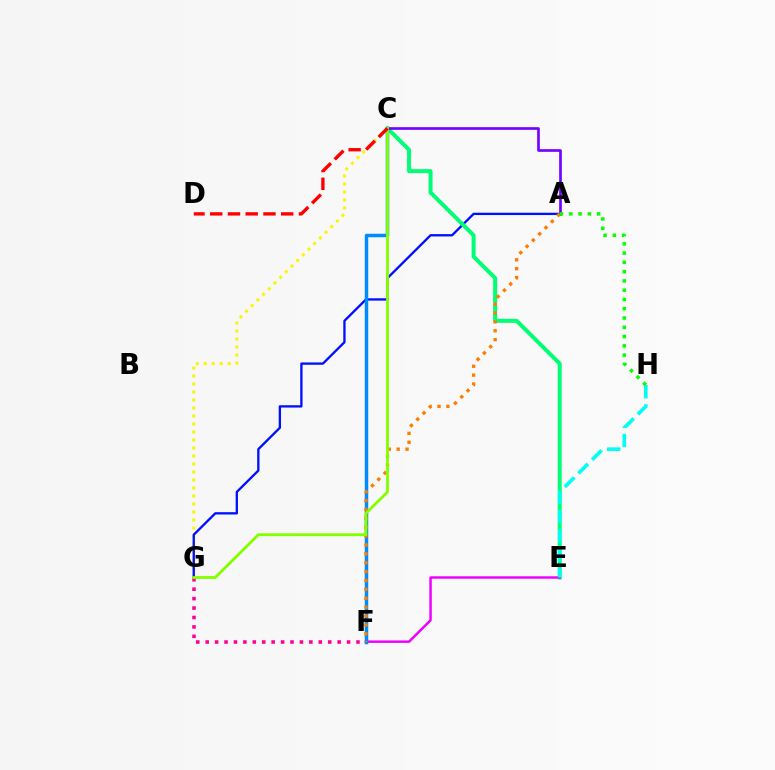{('C', 'G'): [{'color': '#fcf500', 'line_style': 'dotted', 'thickness': 2.17}, {'color': '#84ff00', 'line_style': 'solid', 'thickness': 2.04}], ('A', 'G'): [{'color': '#0010ff', 'line_style': 'solid', 'thickness': 1.67}], ('C', 'E'): [{'color': '#00ff74', 'line_style': 'solid', 'thickness': 2.87}], ('E', 'F'): [{'color': '#ee00ff', 'line_style': 'solid', 'thickness': 1.78}], ('C', 'F'): [{'color': '#008cff', 'line_style': 'solid', 'thickness': 2.5}], ('A', 'C'): [{'color': '#7200ff', 'line_style': 'solid', 'thickness': 1.9}], ('F', 'G'): [{'color': '#ff0094', 'line_style': 'dotted', 'thickness': 2.56}], ('A', 'F'): [{'color': '#ff7c00', 'line_style': 'dotted', 'thickness': 2.41}], ('E', 'H'): [{'color': '#00fff6', 'line_style': 'dashed', 'thickness': 2.62}], ('A', 'H'): [{'color': '#08ff00', 'line_style': 'dotted', 'thickness': 2.52}], ('C', 'D'): [{'color': '#ff0000', 'line_style': 'dashed', 'thickness': 2.41}]}